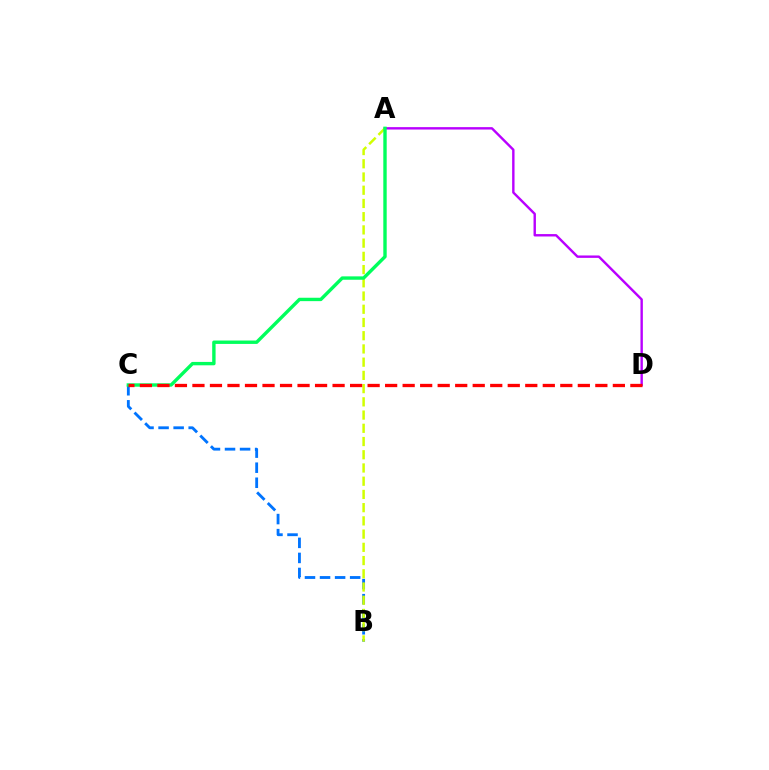{('B', 'C'): [{'color': '#0074ff', 'line_style': 'dashed', 'thickness': 2.05}], ('A', 'D'): [{'color': '#b900ff', 'line_style': 'solid', 'thickness': 1.73}], ('A', 'B'): [{'color': '#d1ff00', 'line_style': 'dashed', 'thickness': 1.8}], ('A', 'C'): [{'color': '#00ff5c', 'line_style': 'solid', 'thickness': 2.44}], ('C', 'D'): [{'color': '#ff0000', 'line_style': 'dashed', 'thickness': 2.38}]}